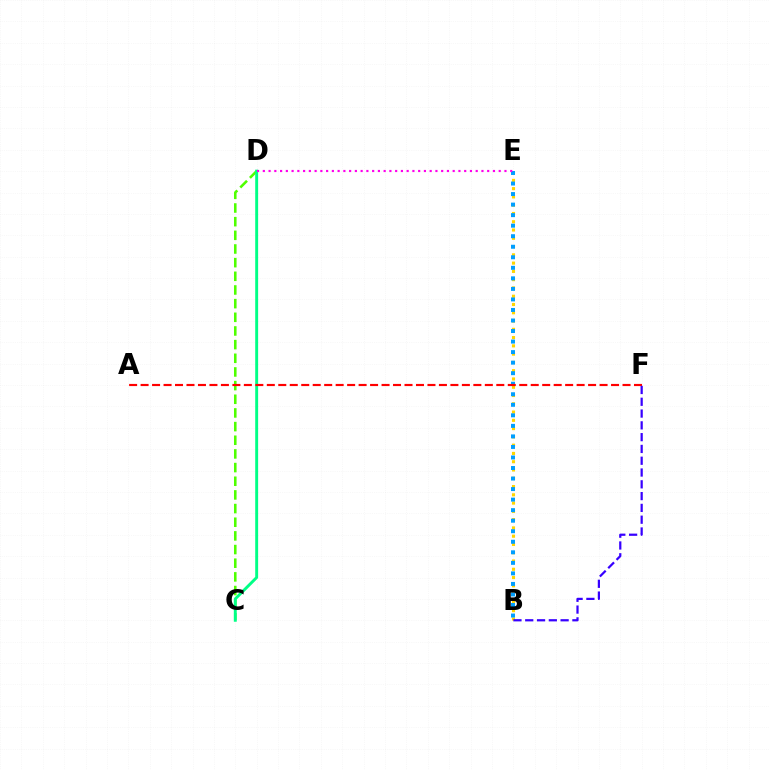{('B', 'E'): [{'color': '#ffd500', 'line_style': 'dotted', 'thickness': 2.25}, {'color': '#009eff', 'line_style': 'dotted', 'thickness': 2.86}], ('C', 'D'): [{'color': '#4fff00', 'line_style': 'dashed', 'thickness': 1.86}, {'color': '#00ff86', 'line_style': 'solid', 'thickness': 2.1}], ('A', 'F'): [{'color': '#ff0000', 'line_style': 'dashed', 'thickness': 1.56}], ('D', 'E'): [{'color': '#ff00ed', 'line_style': 'dotted', 'thickness': 1.56}], ('B', 'F'): [{'color': '#3700ff', 'line_style': 'dashed', 'thickness': 1.6}]}